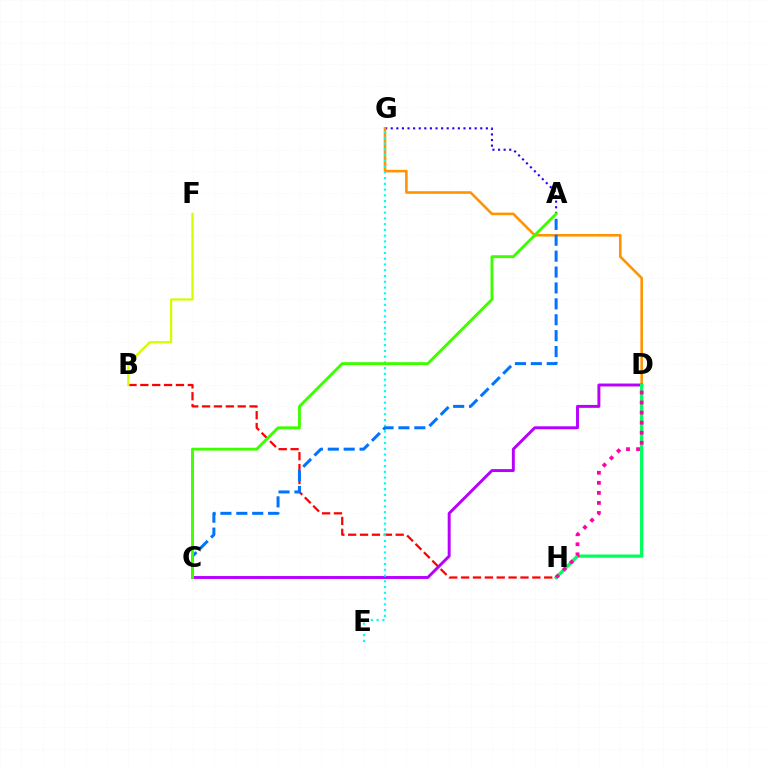{('A', 'G'): [{'color': '#2500ff', 'line_style': 'dotted', 'thickness': 1.52}], ('D', 'G'): [{'color': '#ff9400', 'line_style': 'solid', 'thickness': 1.87}], ('B', 'H'): [{'color': '#ff0000', 'line_style': 'dashed', 'thickness': 1.61}], ('C', 'D'): [{'color': '#b900ff', 'line_style': 'solid', 'thickness': 2.11}], ('E', 'G'): [{'color': '#00fff6', 'line_style': 'dotted', 'thickness': 1.56}], ('A', 'C'): [{'color': '#0074ff', 'line_style': 'dashed', 'thickness': 2.16}, {'color': '#3dff00', 'line_style': 'solid', 'thickness': 2.06}], ('D', 'H'): [{'color': '#00ff5c', 'line_style': 'solid', 'thickness': 2.34}, {'color': '#ff00ac', 'line_style': 'dotted', 'thickness': 2.73}], ('B', 'F'): [{'color': '#d1ff00', 'line_style': 'solid', 'thickness': 1.62}]}